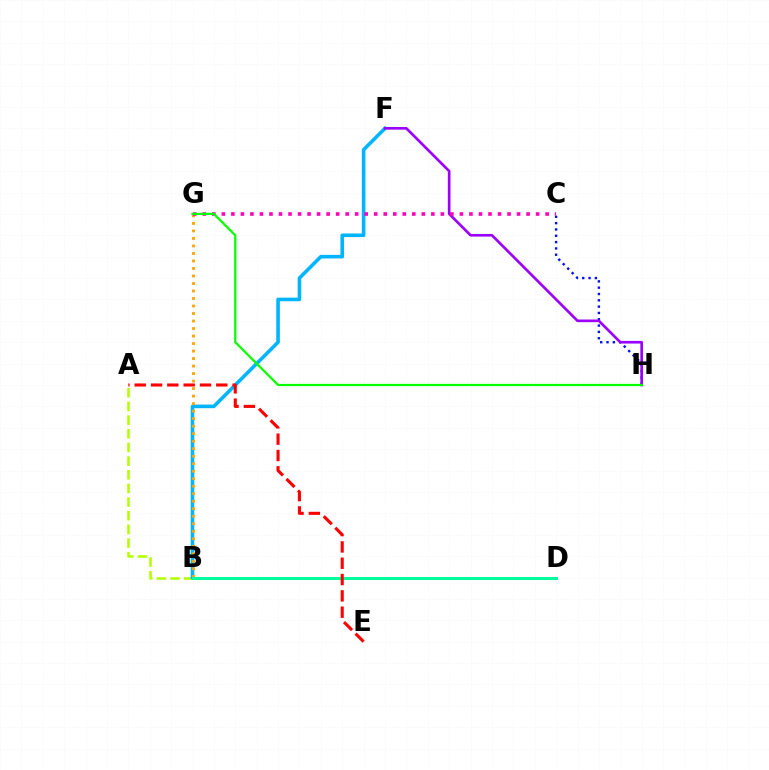{('A', 'B'): [{'color': '#b3ff00', 'line_style': 'dashed', 'thickness': 1.86}], ('B', 'F'): [{'color': '#00b5ff', 'line_style': 'solid', 'thickness': 2.59}], ('B', 'G'): [{'color': '#ffa500', 'line_style': 'dotted', 'thickness': 2.04}], ('B', 'D'): [{'color': '#00ff9d', 'line_style': 'solid', 'thickness': 2.15}], ('C', 'H'): [{'color': '#0010ff', 'line_style': 'dotted', 'thickness': 1.72}], ('A', 'E'): [{'color': '#ff0000', 'line_style': 'dashed', 'thickness': 2.22}], ('F', 'H'): [{'color': '#9b00ff', 'line_style': 'solid', 'thickness': 1.91}], ('C', 'G'): [{'color': '#ff00bd', 'line_style': 'dotted', 'thickness': 2.59}], ('G', 'H'): [{'color': '#08ff00', 'line_style': 'solid', 'thickness': 1.62}]}